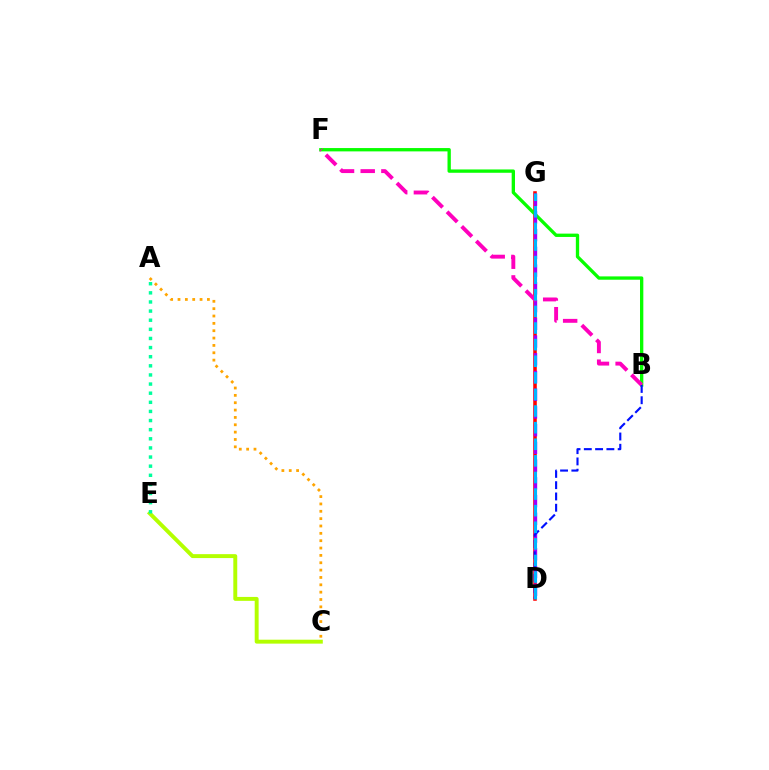{('D', 'G'): [{'color': '#ff0000', 'line_style': 'solid', 'thickness': 2.56}, {'color': '#9b00ff', 'line_style': 'dashed', 'thickness': 2.41}, {'color': '#00b5ff', 'line_style': 'dashed', 'thickness': 2.26}], ('C', 'E'): [{'color': '#b3ff00', 'line_style': 'solid', 'thickness': 2.83}], ('B', 'F'): [{'color': '#08ff00', 'line_style': 'solid', 'thickness': 2.39}, {'color': '#ff00bd', 'line_style': 'dashed', 'thickness': 2.81}], ('A', 'E'): [{'color': '#00ff9d', 'line_style': 'dotted', 'thickness': 2.48}], ('A', 'C'): [{'color': '#ffa500', 'line_style': 'dotted', 'thickness': 2.0}], ('B', 'D'): [{'color': '#0010ff', 'line_style': 'dashed', 'thickness': 1.53}]}